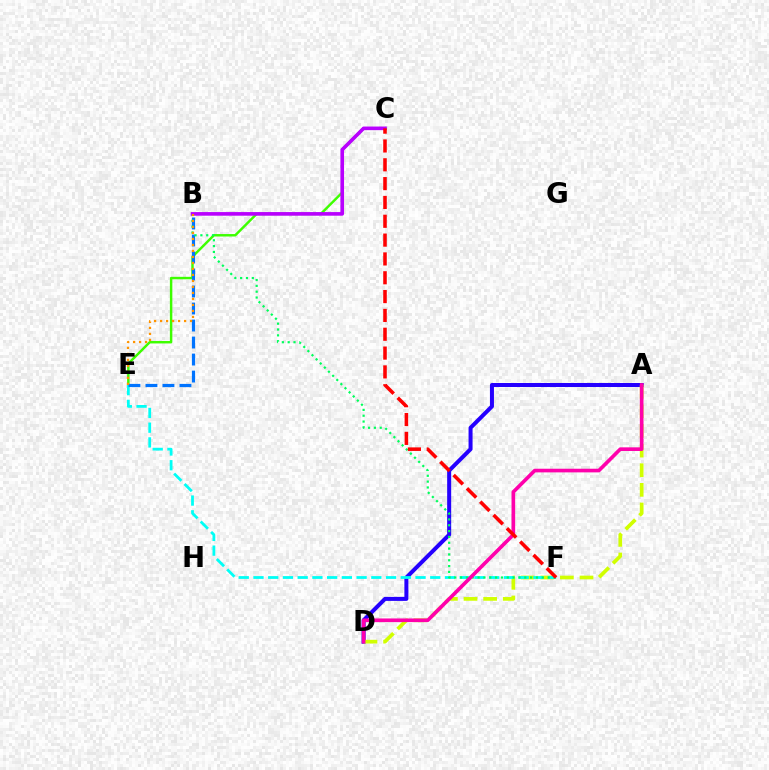{('C', 'E'): [{'color': '#3dff00', 'line_style': 'solid', 'thickness': 1.76}], ('A', 'D'): [{'color': '#2500ff', 'line_style': 'solid', 'thickness': 2.89}, {'color': '#d1ff00', 'line_style': 'dashed', 'thickness': 2.67}, {'color': '#ff00ac', 'line_style': 'solid', 'thickness': 2.62}], ('E', 'F'): [{'color': '#00fff6', 'line_style': 'dashed', 'thickness': 2.0}], ('B', 'E'): [{'color': '#0074ff', 'line_style': 'dashed', 'thickness': 2.31}, {'color': '#ff9400', 'line_style': 'dotted', 'thickness': 1.63}], ('B', 'F'): [{'color': '#00ff5c', 'line_style': 'dotted', 'thickness': 1.59}], ('B', 'C'): [{'color': '#b900ff', 'line_style': 'solid', 'thickness': 2.61}], ('C', 'F'): [{'color': '#ff0000', 'line_style': 'dashed', 'thickness': 2.56}]}